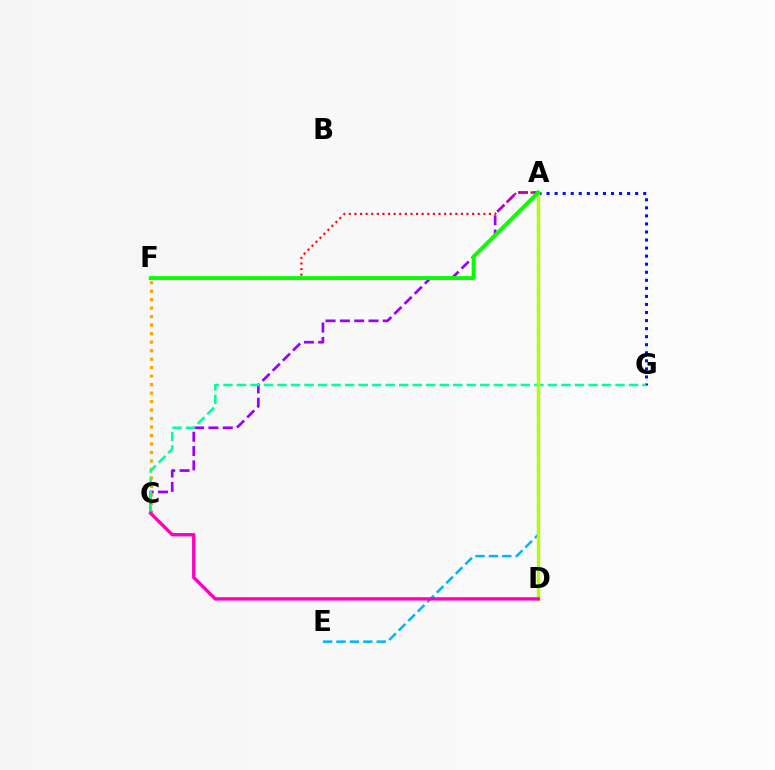{('A', 'E'): [{'color': '#00b5ff', 'line_style': 'dashed', 'thickness': 1.82}], ('C', 'F'): [{'color': '#ffa500', 'line_style': 'dotted', 'thickness': 2.31}], ('A', 'C'): [{'color': '#9b00ff', 'line_style': 'dashed', 'thickness': 1.95}], ('A', 'F'): [{'color': '#ff0000', 'line_style': 'dotted', 'thickness': 1.52}, {'color': '#08ff00', 'line_style': 'solid', 'thickness': 2.8}], ('A', 'G'): [{'color': '#0010ff', 'line_style': 'dotted', 'thickness': 2.19}], ('C', 'G'): [{'color': '#00ff9d', 'line_style': 'dashed', 'thickness': 1.84}], ('A', 'D'): [{'color': '#b3ff00', 'line_style': 'solid', 'thickness': 2.42}], ('C', 'D'): [{'color': '#ff00bd', 'line_style': 'solid', 'thickness': 2.42}]}